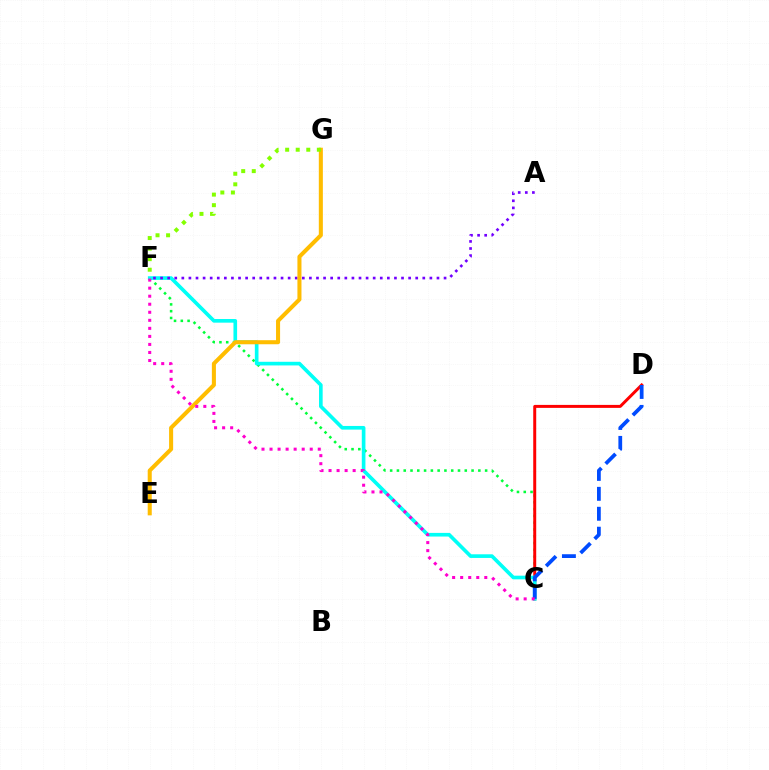{('C', 'F'): [{'color': '#00ff39', 'line_style': 'dotted', 'thickness': 1.84}, {'color': '#00fff6', 'line_style': 'solid', 'thickness': 2.63}, {'color': '#ff00cf', 'line_style': 'dotted', 'thickness': 2.18}], ('C', 'D'): [{'color': '#ff0000', 'line_style': 'solid', 'thickness': 2.14}, {'color': '#004bff', 'line_style': 'dashed', 'thickness': 2.71}], ('A', 'F'): [{'color': '#7200ff', 'line_style': 'dotted', 'thickness': 1.93}], ('E', 'G'): [{'color': '#ffbd00', 'line_style': 'solid', 'thickness': 2.92}], ('F', 'G'): [{'color': '#84ff00', 'line_style': 'dotted', 'thickness': 2.87}]}